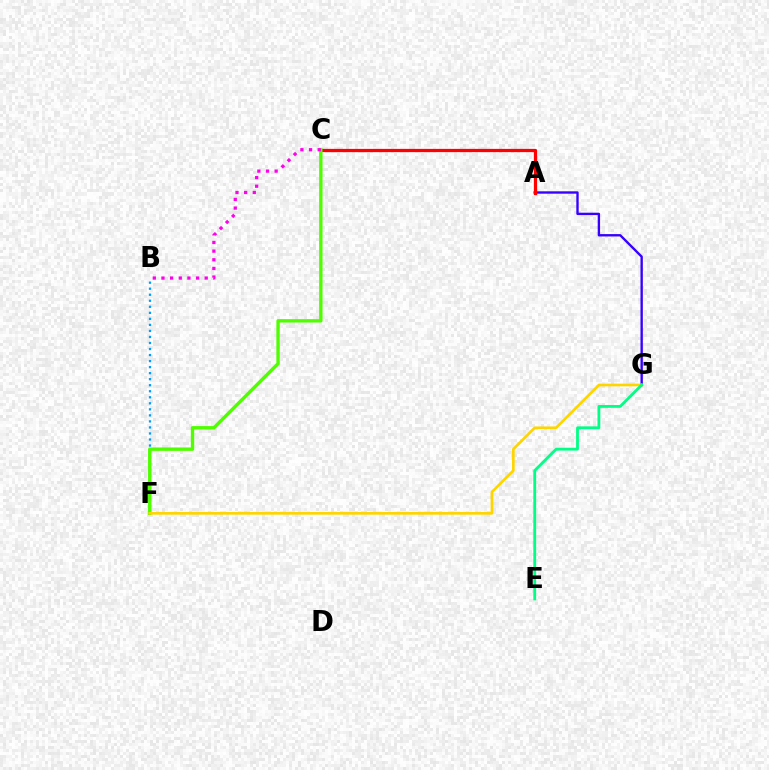{('B', 'F'): [{'color': '#009eff', 'line_style': 'dotted', 'thickness': 1.64}], ('A', 'G'): [{'color': '#3700ff', 'line_style': 'solid', 'thickness': 1.7}], ('A', 'C'): [{'color': '#ff0000', 'line_style': 'solid', 'thickness': 2.34}], ('C', 'F'): [{'color': '#4fff00', 'line_style': 'solid', 'thickness': 2.43}], ('F', 'G'): [{'color': '#ffd500', 'line_style': 'solid', 'thickness': 1.92}], ('E', 'G'): [{'color': '#00ff86', 'line_style': 'solid', 'thickness': 2.03}], ('B', 'C'): [{'color': '#ff00ed', 'line_style': 'dotted', 'thickness': 2.35}]}